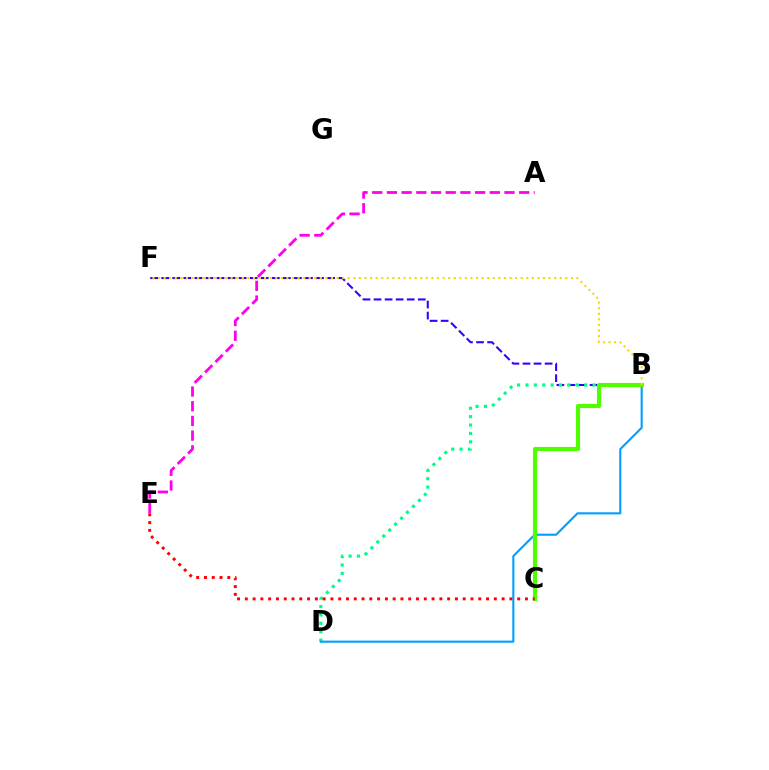{('B', 'F'): [{'color': '#3700ff', 'line_style': 'dashed', 'thickness': 1.5}, {'color': '#ffd500', 'line_style': 'dotted', 'thickness': 1.52}], ('B', 'D'): [{'color': '#00ff86', 'line_style': 'dotted', 'thickness': 2.28}, {'color': '#009eff', 'line_style': 'solid', 'thickness': 1.51}], ('B', 'C'): [{'color': '#4fff00', 'line_style': 'solid', 'thickness': 2.99}], ('C', 'E'): [{'color': '#ff0000', 'line_style': 'dotted', 'thickness': 2.11}], ('A', 'E'): [{'color': '#ff00ed', 'line_style': 'dashed', 'thickness': 2.0}]}